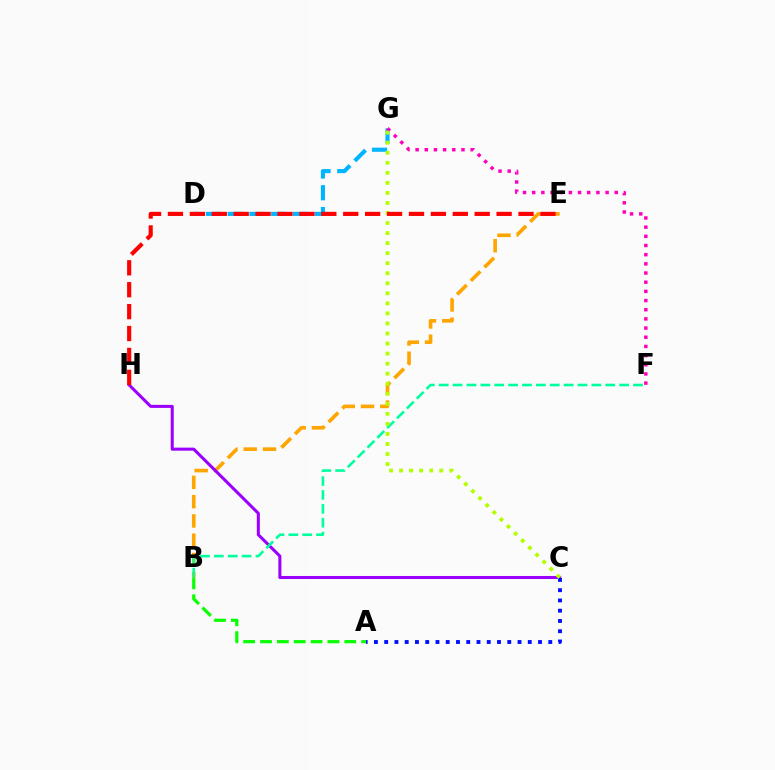{('D', 'G'): [{'color': '#00b5ff', 'line_style': 'dashed', 'thickness': 2.96}], ('B', 'E'): [{'color': '#ffa500', 'line_style': 'dashed', 'thickness': 2.62}], ('C', 'H'): [{'color': '#9b00ff', 'line_style': 'solid', 'thickness': 2.19}], ('B', 'F'): [{'color': '#00ff9d', 'line_style': 'dashed', 'thickness': 1.89}], ('A', 'C'): [{'color': '#0010ff', 'line_style': 'dotted', 'thickness': 2.79}], ('F', 'G'): [{'color': '#ff00bd', 'line_style': 'dotted', 'thickness': 2.49}], ('C', 'G'): [{'color': '#b3ff00', 'line_style': 'dotted', 'thickness': 2.73}], ('A', 'B'): [{'color': '#08ff00', 'line_style': 'dashed', 'thickness': 2.29}], ('E', 'H'): [{'color': '#ff0000', 'line_style': 'dashed', 'thickness': 2.98}]}